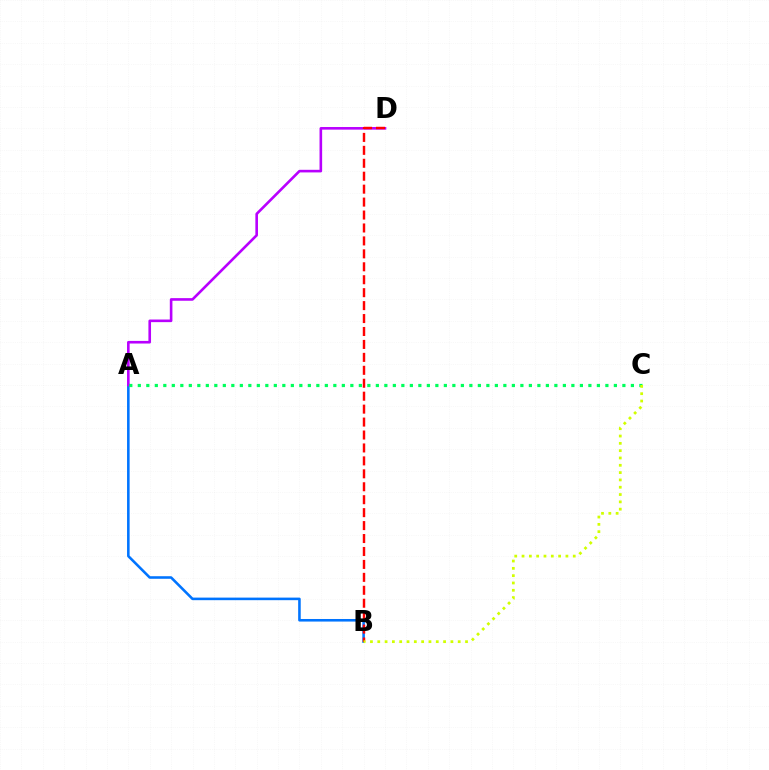{('A', 'B'): [{'color': '#0074ff', 'line_style': 'solid', 'thickness': 1.85}], ('A', 'D'): [{'color': '#b900ff', 'line_style': 'solid', 'thickness': 1.88}], ('B', 'D'): [{'color': '#ff0000', 'line_style': 'dashed', 'thickness': 1.76}], ('A', 'C'): [{'color': '#00ff5c', 'line_style': 'dotted', 'thickness': 2.31}], ('B', 'C'): [{'color': '#d1ff00', 'line_style': 'dotted', 'thickness': 1.99}]}